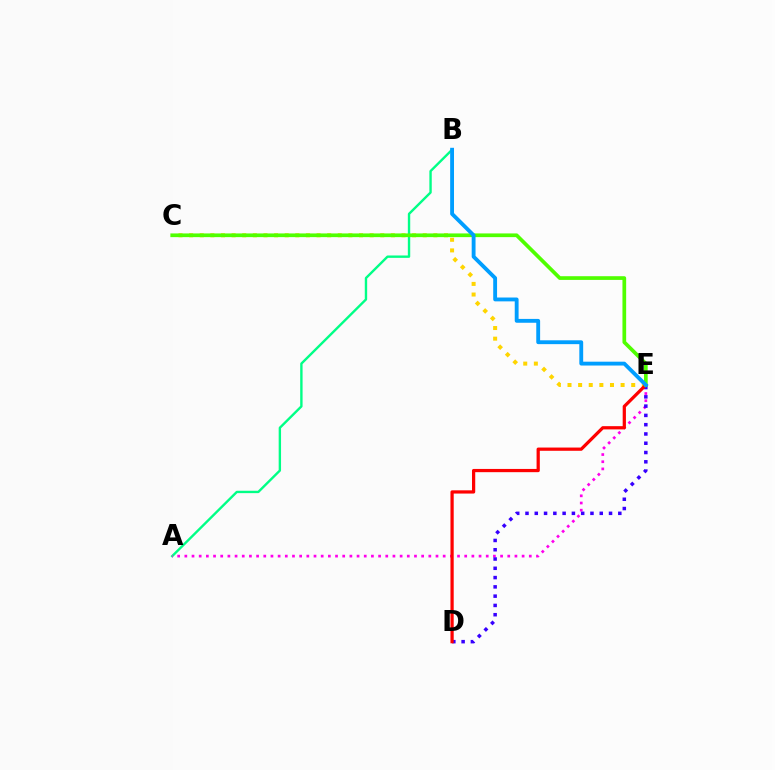{('A', 'B'): [{'color': '#00ff86', 'line_style': 'solid', 'thickness': 1.72}], ('C', 'E'): [{'color': '#ffd500', 'line_style': 'dotted', 'thickness': 2.88}, {'color': '#4fff00', 'line_style': 'solid', 'thickness': 2.67}], ('A', 'E'): [{'color': '#ff00ed', 'line_style': 'dotted', 'thickness': 1.95}], ('D', 'E'): [{'color': '#3700ff', 'line_style': 'dotted', 'thickness': 2.52}, {'color': '#ff0000', 'line_style': 'solid', 'thickness': 2.33}], ('B', 'E'): [{'color': '#009eff', 'line_style': 'solid', 'thickness': 2.77}]}